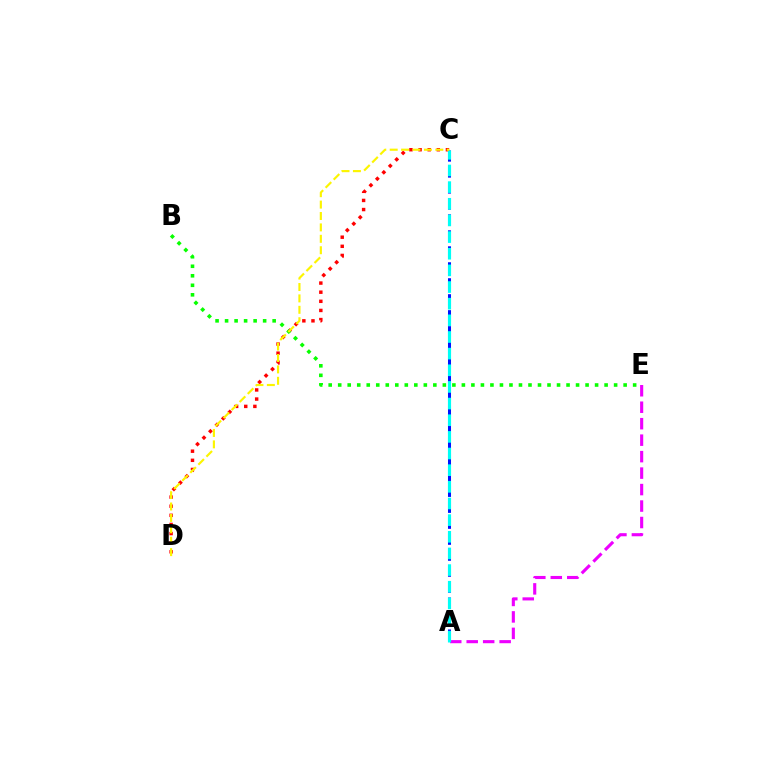{('A', 'C'): [{'color': '#0010ff', 'line_style': 'dashed', 'thickness': 2.17}, {'color': '#00fff6', 'line_style': 'dashed', 'thickness': 2.26}], ('C', 'D'): [{'color': '#ff0000', 'line_style': 'dotted', 'thickness': 2.48}, {'color': '#fcf500', 'line_style': 'dashed', 'thickness': 1.55}], ('A', 'E'): [{'color': '#ee00ff', 'line_style': 'dashed', 'thickness': 2.24}], ('B', 'E'): [{'color': '#08ff00', 'line_style': 'dotted', 'thickness': 2.59}]}